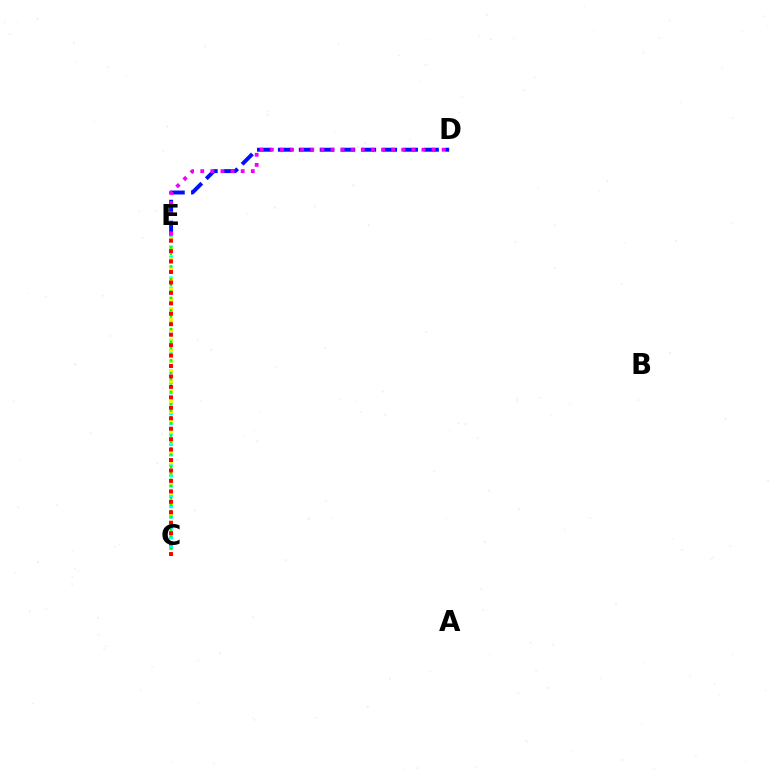{('C', 'E'): [{'color': '#00fff6', 'line_style': 'dotted', 'thickness': 2.81}, {'color': '#fcf500', 'line_style': 'dotted', 'thickness': 2.77}, {'color': '#08ff00', 'line_style': 'dotted', 'thickness': 1.7}, {'color': '#ff0000', 'line_style': 'dotted', 'thickness': 2.84}], ('D', 'E'): [{'color': '#0010ff', 'line_style': 'dashed', 'thickness': 2.84}, {'color': '#ee00ff', 'line_style': 'dotted', 'thickness': 2.75}]}